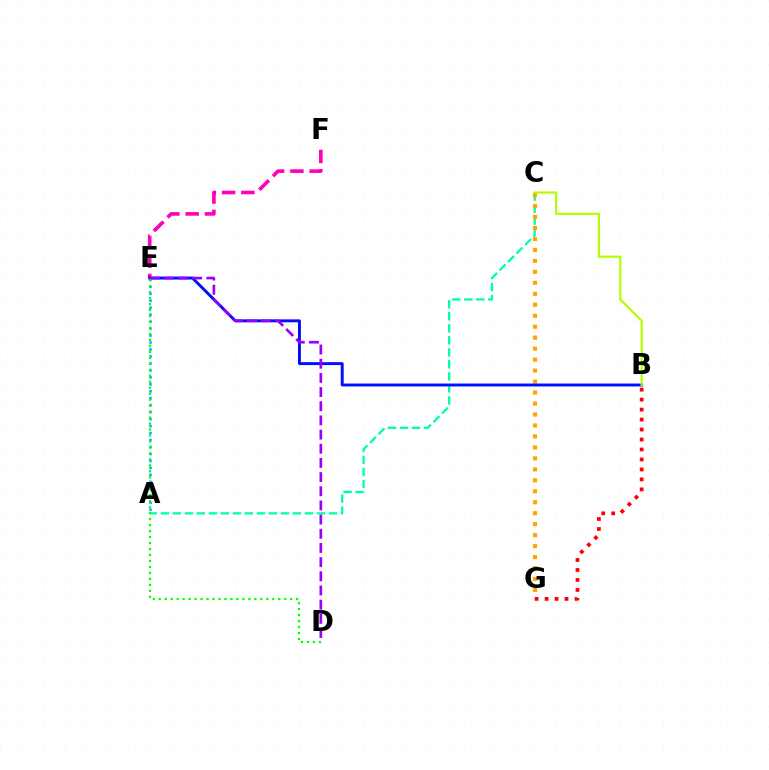{('A', 'C'): [{'color': '#00ff9d', 'line_style': 'dashed', 'thickness': 1.63}], ('E', 'F'): [{'color': '#ff00bd', 'line_style': 'dashed', 'thickness': 2.62}], ('C', 'G'): [{'color': '#ffa500', 'line_style': 'dotted', 'thickness': 2.98}], ('B', 'G'): [{'color': '#ff0000', 'line_style': 'dotted', 'thickness': 2.71}], ('B', 'E'): [{'color': '#0010ff', 'line_style': 'solid', 'thickness': 2.11}], ('A', 'E'): [{'color': '#00b5ff', 'line_style': 'dotted', 'thickness': 1.89}], ('D', 'E'): [{'color': '#08ff00', 'line_style': 'dotted', 'thickness': 1.62}, {'color': '#9b00ff', 'line_style': 'dashed', 'thickness': 1.93}], ('B', 'C'): [{'color': '#b3ff00', 'line_style': 'solid', 'thickness': 1.57}]}